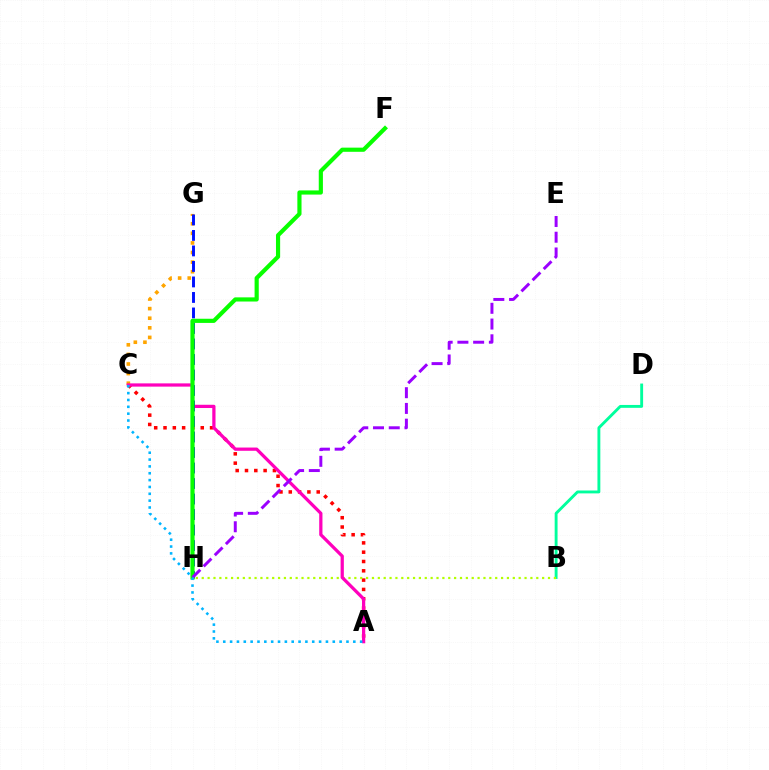{('B', 'D'): [{'color': '#00ff9d', 'line_style': 'solid', 'thickness': 2.07}], ('A', 'C'): [{'color': '#ff0000', 'line_style': 'dotted', 'thickness': 2.53}, {'color': '#ff00bd', 'line_style': 'solid', 'thickness': 2.34}, {'color': '#00b5ff', 'line_style': 'dotted', 'thickness': 1.86}], ('C', 'G'): [{'color': '#ffa500', 'line_style': 'dotted', 'thickness': 2.61}], ('B', 'H'): [{'color': '#b3ff00', 'line_style': 'dotted', 'thickness': 1.59}], ('G', 'H'): [{'color': '#0010ff', 'line_style': 'dashed', 'thickness': 2.11}], ('F', 'H'): [{'color': '#08ff00', 'line_style': 'solid', 'thickness': 3.0}], ('E', 'H'): [{'color': '#9b00ff', 'line_style': 'dashed', 'thickness': 2.14}]}